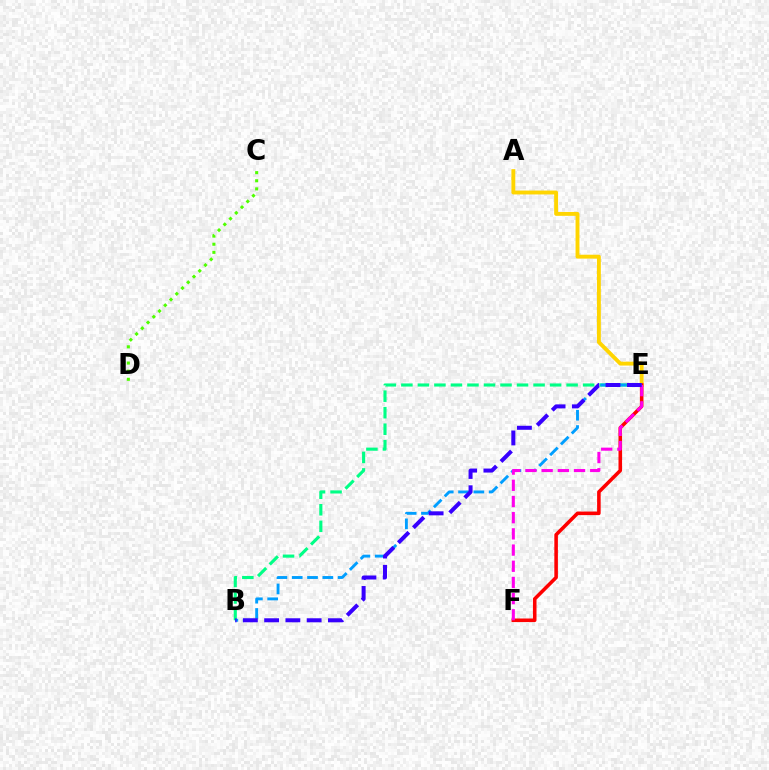{('B', 'E'): [{'color': '#00ff86', 'line_style': 'dashed', 'thickness': 2.24}, {'color': '#009eff', 'line_style': 'dashed', 'thickness': 2.08}, {'color': '#3700ff', 'line_style': 'dashed', 'thickness': 2.89}], ('A', 'E'): [{'color': '#ffd500', 'line_style': 'solid', 'thickness': 2.8}], ('E', 'F'): [{'color': '#ff0000', 'line_style': 'solid', 'thickness': 2.56}, {'color': '#ff00ed', 'line_style': 'dashed', 'thickness': 2.2}], ('C', 'D'): [{'color': '#4fff00', 'line_style': 'dotted', 'thickness': 2.21}]}